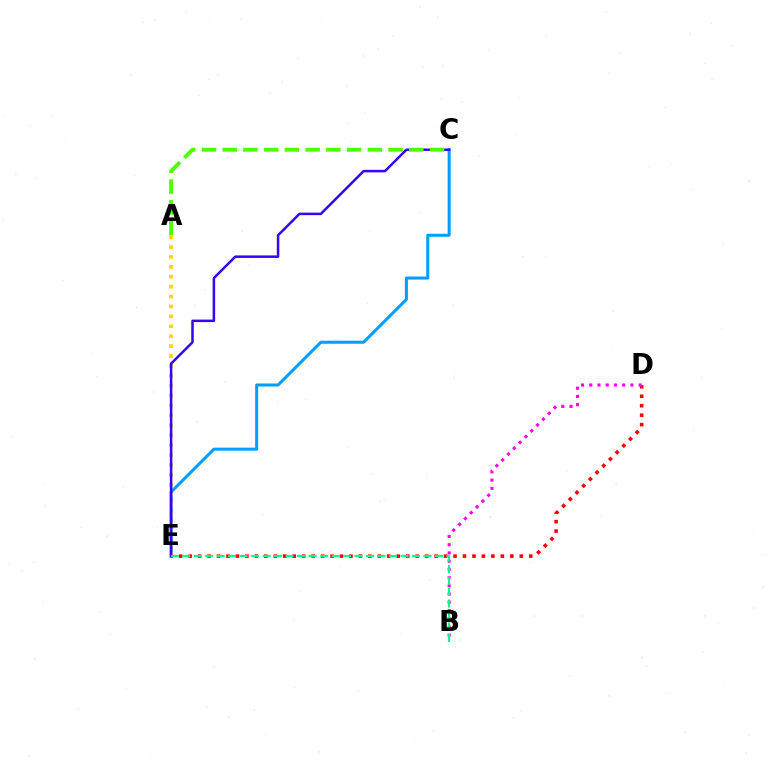{('D', 'E'): [{'color': '#ff0000', 'line_style': 'dotted', 'thickness': 2.57}], ('B', 'D'): [{'color': '#ff00ed', 'line_style': 'dotted', 'thickness': 2.24}], ('C', 'E'): [{'color': '#009eff', 'line_style': 'solid', 'thickness': 2.18}, {'color': '#3700ff', 'line_style': 'solid', 'thickness': 1.8}], ('A', 'E'): [{'color': '#ffd500', 'line_style': 'dotted', 'thickness': 2.69}], ('B', 'E'): [{'color': '#00ff86', 'line_style': 'dashed', 'thickness': 1.56}], ('A', 'C'): [{'color': '#4fff00', 'line_style': 'dashed', 'thickness': 2.82}]}